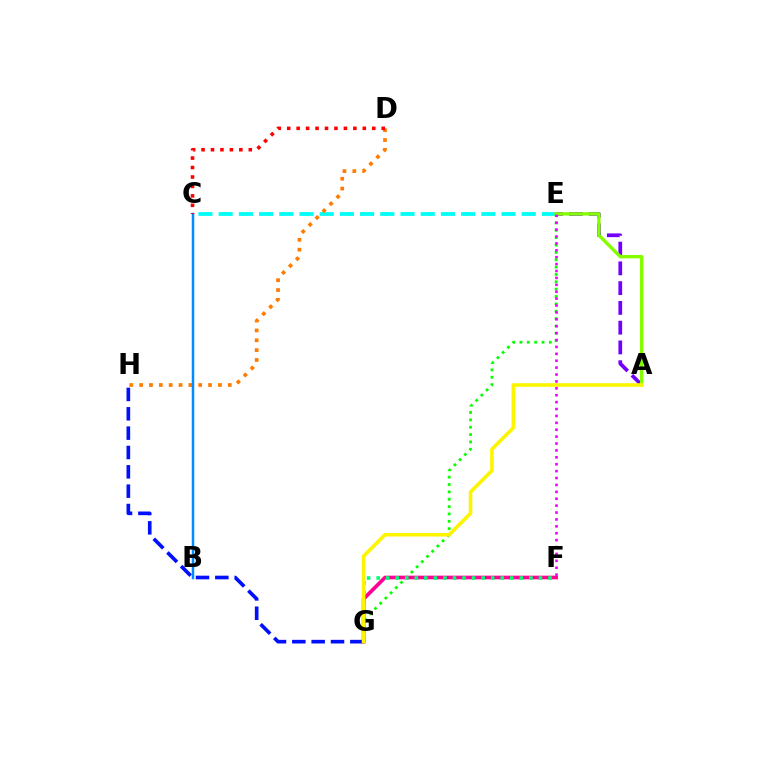{('E', 'G'): [{'color': '#08ff00', 'line_style': 'dotted', 'thickness': 2.0}], ('C', 'E'): [{'color': '#00fff6', 'line_style': 'dashed', 'thickness': 2.74}], ('G', 'H'): [{'color': '#0010ff', 'line_style': 'dashed', 'thickness': 2.63}], ('A', 'E'): [{'color': '#7200ff', 'line_style': 'dashed', 'thickness': 2.69}, {'color': '#84ff00', 'line_style': 'solid', 'thickness': 2.45}], ('F', 'G'): [{'color': '#ff0094', 'line_style': 'solid', 'thickness': 2.65}, {'color': '#00ff74', 'line_style': 'dotted', 'thickness': 2.59}], ('D', 'H'): [{'color': '#ff7c00', 'line_style': 'dotted', 'thickness': 2.68}], ('B', 'C'): [{'color': '#008cff', 'line_style': 'solid', 'thickness': 1.8}], ('E', 'F'): [{'color': '#ee00ff', 'line_style': 'dotted', 'thickness': 1.87}], ('C', 'D'): [{'color': '#ff0000', 'line_style': 'dotted', 'thickness': 2.57}], ('A', 'G'): [{'color': '#fcf500', 'line_style': 'solid', 'thickness': 2.59}]}